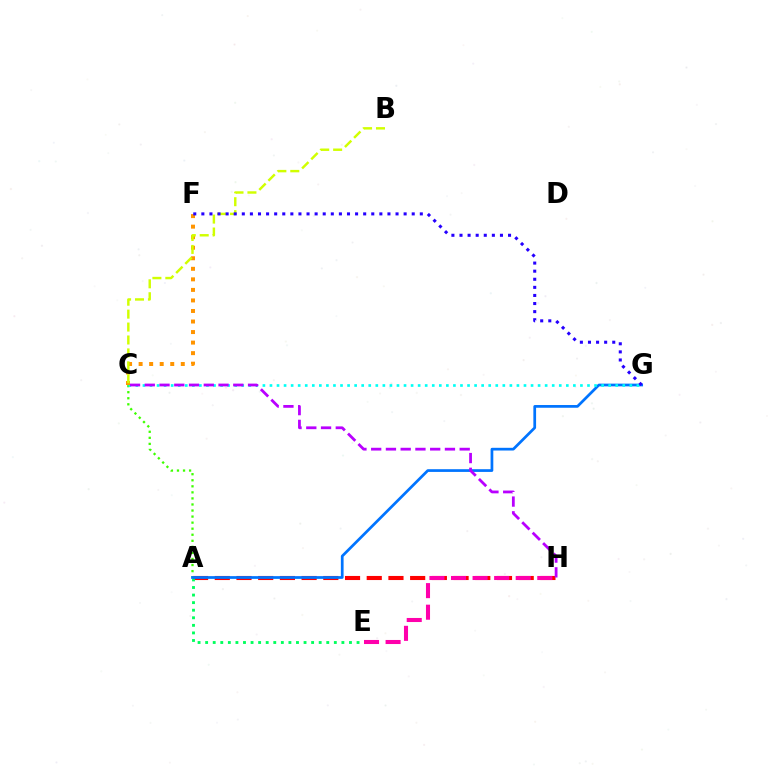{('A', 'H'): [{'color': '#ff0000', 'line_style': 'dashed', 'thickness': 2.95}], ('A', 'C'): [{'color': '#3dff00', 'line_style': 'dotted', 'thickness': 1.65}], ('A', 'E'): [{'color': '#00ff5c', 'line_style': 'dotted', 'thickness': 2.06}], ('E', 'H'): [{'color': '#ff00ac', 'line_style': 'dashed', 'thickness': 2.93}], ('A', 'G'): [{'color': '#0074ff', 'line_style': 'solid', 'thickness': 1.96}], ('C', 'G'): [{'color': '#00fff6', 'line_style': 'dotted', 'thickness': 1.92}], ('C', 'H'): [{'color': '#b900ff', 'line_style': 'dashed', 'thickness': 2.0}], ('C', 'F'): [{'color': '#ff9400', 'line_style': 'dotted', 'thickness': 2.86}], ('B', 'C'): [{'color': '#d1ff00', 'line_style': 'dashed', 'thickness': 1.76}], ('F', 'G'): [{'color': '#2500ff', 'line_style': 'dotted', 'thickness': 2.2}]}